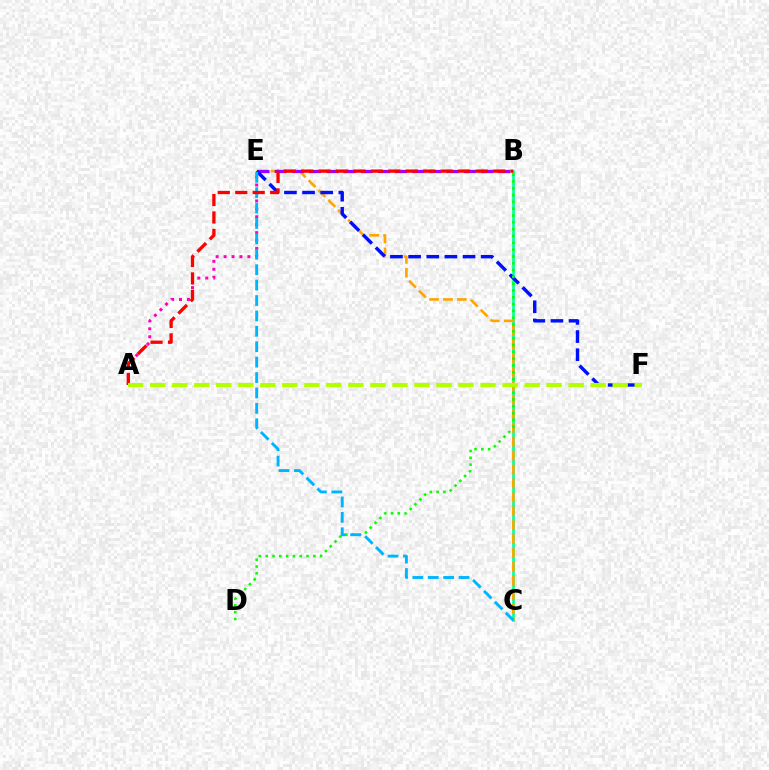{('B', 'C'): [{'color': '#00ff9d', 'line_style': 'solid', 'thickness': 1.91}], ('C', 'E'): [{'color': '#ffa500', 'line_style': 'dashed', 'thickness': 1.89}, {'color': '#00b5ff', 'line_style': 'dashed', 'thickness': 2.09}], ('B', 'E'): [{'color': '#9b00ff', 'line_style': 'dashed', 'thickness': 2.34}], ('E', 'F'): [{'color': '#0010ff', 'line_style': 'dashed', 'thickness': 2.46}], ('A', 'E'): [{'color': '#ff00bd', 'line_style': 'dotted', 'thickness': 2.16}], ('B', 'D'): [{'color': '#08ff00', 'line_style': 'dotted', 'thickness': 1.85}], ('A', 'B'): [{'color': '#ff0000', 'line_style': 'dashed', 'thickness': 2.37}], ('A', 'F'): [{'color': '#b3ff00', 'line_style': 'dashed', 'thickness': 2.99}]}